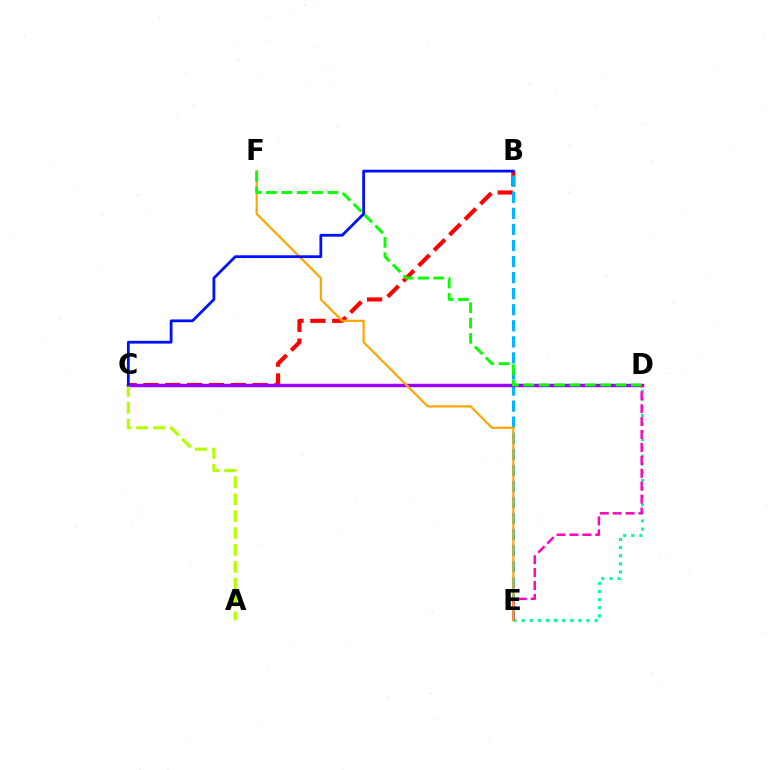{('D', 'E'): [{'color': '#00ff9d', 'line_style': 'dotted', 'thickness': 2.2}, {'color': '#ff00bd', 'line_style': 'dashed', 'thickness': 1.75}], ('B', 'C'): [{'color': '#ff0000', 'line_style': 'dashed', 'thickness': 2.97}, {'color': '#0010ff', 'line_style': 'solid', 'thickness': 2.0}], ('B', 'E'): [{'color': '#00b5ff', 'line_style': 'dashed', 'thickness': 2.18}], ('C', 'D'): [{'color': '#9b00ff', 'line_style': 'solid', 'thickness': 2.47}], ('A', 'C'): [{'color': '#b3ff00', 'line_style': 'dashed', 'thickness': 2.3}], ('E', 'F'): [{'color': '#ffa500', 'line_style': 'solid', 'thickness': 1.57}], ('D', 'F'): [{'color': '#08ff00', 'line_style': 'dashed', 'thickness': 2.09}]}